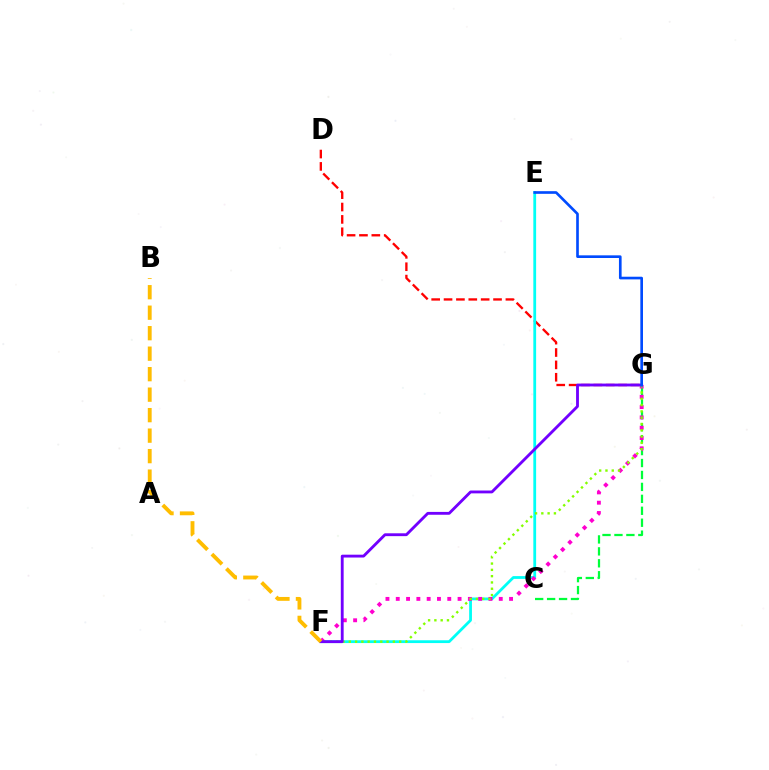{('D', 'G'): [{'color': '#ff0000', 'line_style': 'dashed', 'thickness': 1.68}], ('C', 'G'): [{'color': '#00ff39', 'line_style': 'dashed', 'thickness': 1.62}], ('E', 'F'): [{'color': '#00fff6', 'line_style': 'solid', 'thickness': 2.01}], ('F', 'G'): [{'color': '#ff00cf', 'line_style': 'dotted', 'thickness': 2.8}, {'color': '#84ff00', 'line_style': 'dotted', 'thickness': 1.71}, {'color': '#7200ff', 'line_style': 'solid', 'thickness': 2.05}], ('B', 'F'): [{'color': '#ffbd00', 'line_style': 'dashed', 'thickness': 2.78}], ('E', 'G'): [{'color': '#004bff', 'line_style': 'solid', 'thickness': 1.91}]}